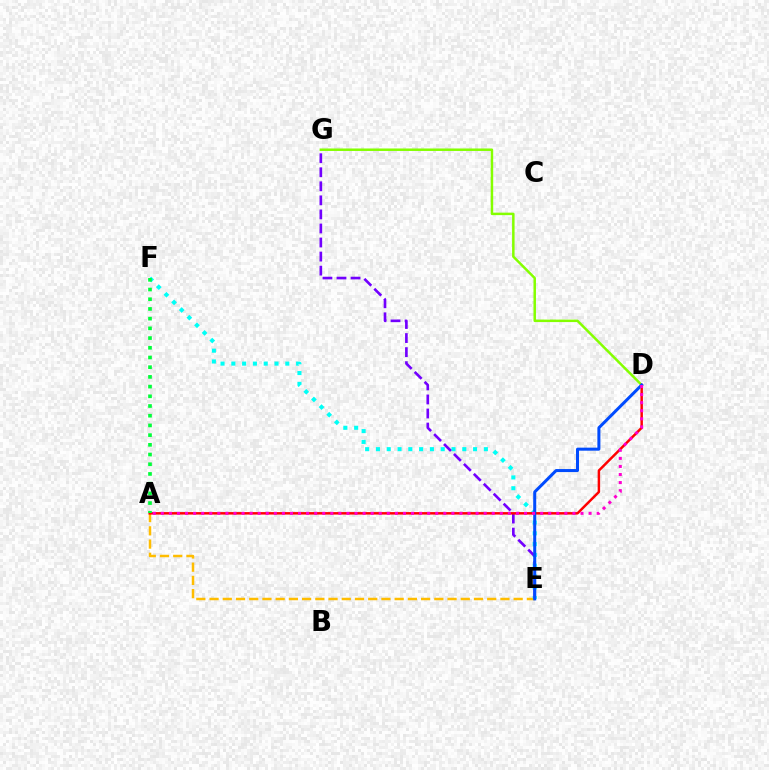{('D', 'G'): [{'color': '#84ff00', 'line_style': 'solid', 'thickness': 1.79}], ('A', 'E'): [{'color': '#ffbd00', 'line_style': 'dashed', 'thickness': 1.8}], ('E', 'F'): [{'color': '#00fff6', 'line_style': 'dotted', 'thickness': 2.93}], ('E', 'G'): [{'color': '#7200ff', 'line_style': 'dashed', 'thickness': 1.91}], ('A', 'D'): [{'color': '#ff0000', 'line_style': 'solid', 'thickness': 1.78}, {'color': '#ff00cf', 'line_style': 'dotted', 'thickness': 2.19}], ('D', 'E'): [{'color': '#004bff', 'line_style': 'solid', 'thickness': 2.17}], ('A', 'F'): [{'color': '#00ff39', 'line_style': 'dotted', 'thickness': 2.64}]}